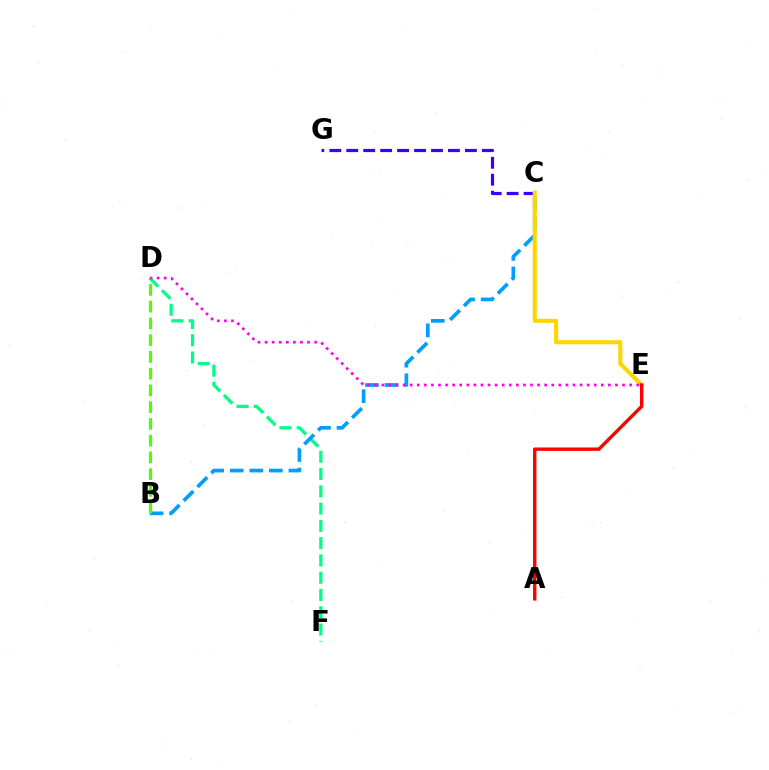{('D', 'F'): [{'color': '#00ff86', 'line_style': 'dashed', 'thickness': 2.35}], ('B', 'C'): [{'color': '#009eff', 'line_style': 'dashed', 'thickness': 2.66}], ('C', 'G'): [{'color': '#3700ff', 'line_style': 'dashed', 'thickness': 2.3}], ('C', 'E'): [{'color': '#ffd500', 'line_style': 'solid', 'thickness': 2.94}], ('A', 'E'): [{'color': '#ff0000', 'line_style': 'solid', 'thickness': 2.44}], ('D', 'E'): [{'color': '#ff00ed', 'line_style': 'dotted', 'thickness': 1.92}], ('B', 'D'): [{'color': '#4fff00', 'line_style': 'dashed', 'thickness': 2.28}]}